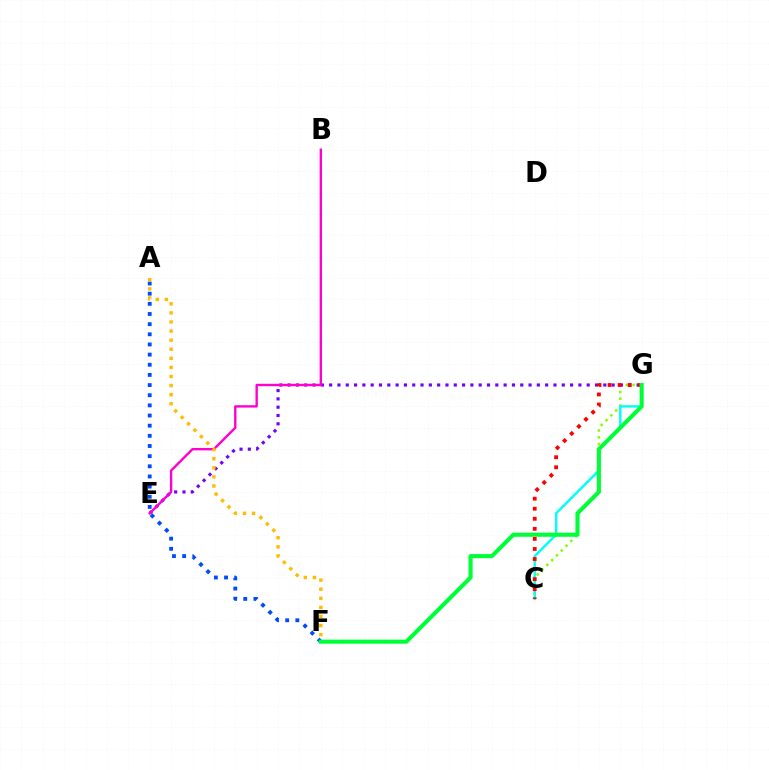{('C', 'G'): [{'color': '#84ff00', 'line_style': 'dotted', 'thickness': 1.84}, {'color': '#00fff6', 'line_style': 'solid', 'thickness': 1.74}, {'color': '#ff0000', 'line_style': 'dotted', 'thickness': 2.73}], ('E', 'G'): [{'color': '#7200ff', 'line_style': 'dotted', 'thickness': 2.26}], ('B', 'E'): [{'color': '#ff00cf', 'line_style': 'solid', 'thickness': 1.72}], ('A', 'F'): [{'color': '#004bff', 'line_style': 'dotted', 'thickness': 2.76}, {'color': '#ffbd00', 'line_style': 'dotted', 'thickness': 2.47}], ('F', 'G'): [{'color': '#00ff39', 'line_style': 'solid', 'thickness': 2.96}]}